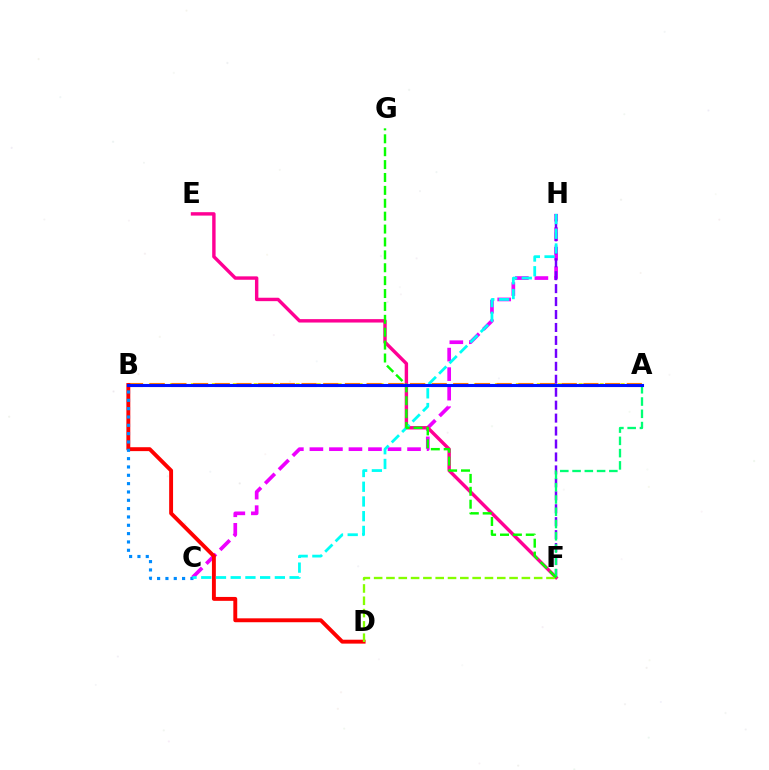{('A', 'B'): [{'color': '#fcf500', 'line_style': 'dotted', 'thickness': 2.85}, {'color': '#ff7c00', 'line_style': 'dashed', 'thickness': 2.95}, {'color': '#0010ff', 'line_style': 'solid', 'thickness': 2.22}], ('C', 'H'): [{'color': '#ee00ff', 'line_style': 'dashed', 'thickness': 2.65}, {'color': '#00fff6', 'line_style': 'dashed', 'thickness': 2.0}], ('B', 'D'): [{'color': '#ff0000', 'line_style': 'solid', 'thickness': 2.81}], ('F', 'H'): [{'color': '#7200ff', 'line_style': 'dashed', 'thickness': 1.76}], ('B', 'C'): [{'color': '#008cff', 'line_style': 'dotted', 'thickness': 2.26}], ('E', 'F'): [{'color': '#ff0094', 'line_style': 'solid', 'thickness': 2.45}], ('A', 'F'): [{'color': '#00ff74', 'line_style': 'dashed', 'thickness': 1.67}], ('D', 'F'): [{'color': '#84ff00', 'line_style': 'dashed', 'thickness': 1.67}], ('F', 'G'): [{'color': '#08ff00', 'line_style': 'dashed', 'thickness': 1.75}]}